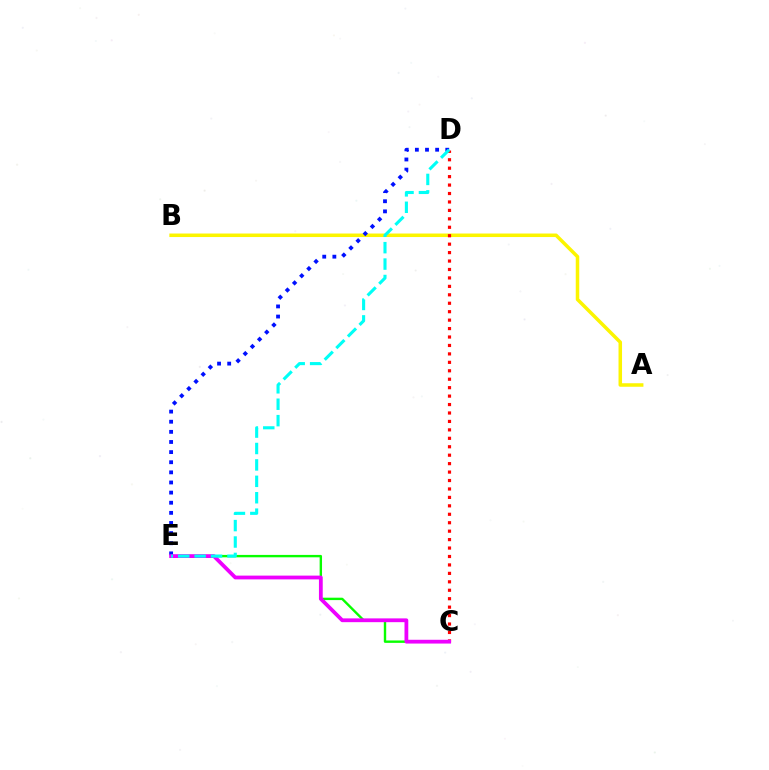{('A', 'B'): [{'color': '#fcf500', 'line_style': 'solid', 'thickness': 2.53}], ('D', 'E'): [{'color': '#0010ff', 'line_style': 'dotted', 'thickness': 2.75}, {'color': '#00fff6', 'line_style': 'dashed', 'thickness': 2.23}], ('C', 'E'): [{'color': '#08ff00', 'line_style': 'solid', 'thickness': 1.72}, {'color': '#ee00ff', 'line_style': 'solid', 'thickness': 2.72}], ('C', 'D'): [{'color': '#ff0000', 'line_style': 'dotted', 'thickness': 2.29}]}